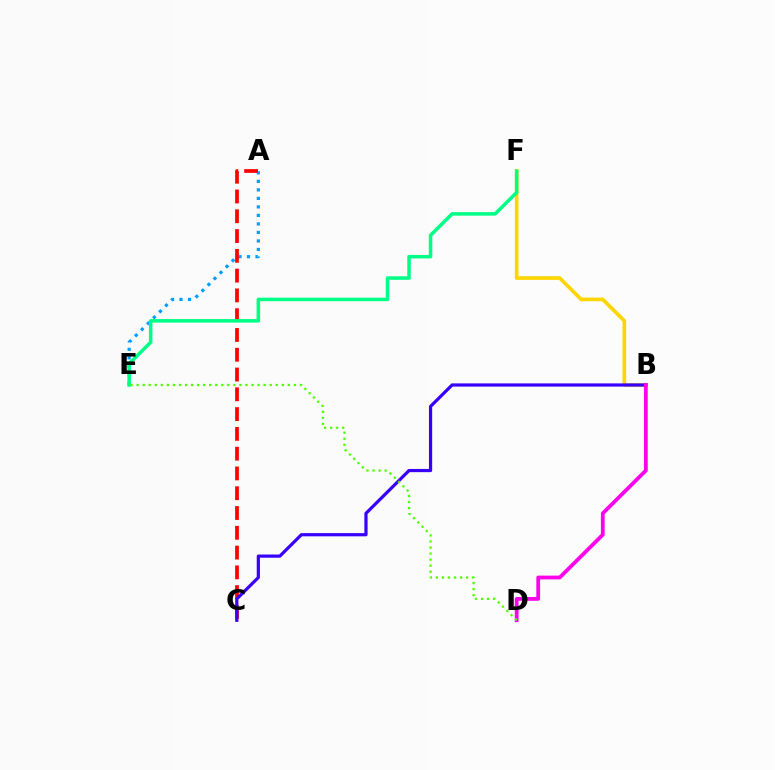{('A', 'E'): [{'color': '#009eff', 'line_style': 'dotted', 'thickness': 2.31}], ('B', 'F'): [{'color': '#ffd500', 'line_style': 'solid', 'thickness': 2.64}], ('A', 'C'): [{'color': '#ff0000', 'line_style': 'dashed', 'thickness': 2.69}], ('B', 'C'): [{'color': '#3700ff', 'line_style': 'solid', 'thickness': 2.31}], ('E', 'F'): [{'color': '#00ff86', 'line_style': 'solid', 'thickness': 2.54}], ('B', 'D'): [{'color': '#ff00ed', 'line_style': 'solid', 'thickness': 2.72}], ('D', 'E'): [{'color': '#4fff00', 'line_style': 'dotted', 'thickness': 1.64}]}